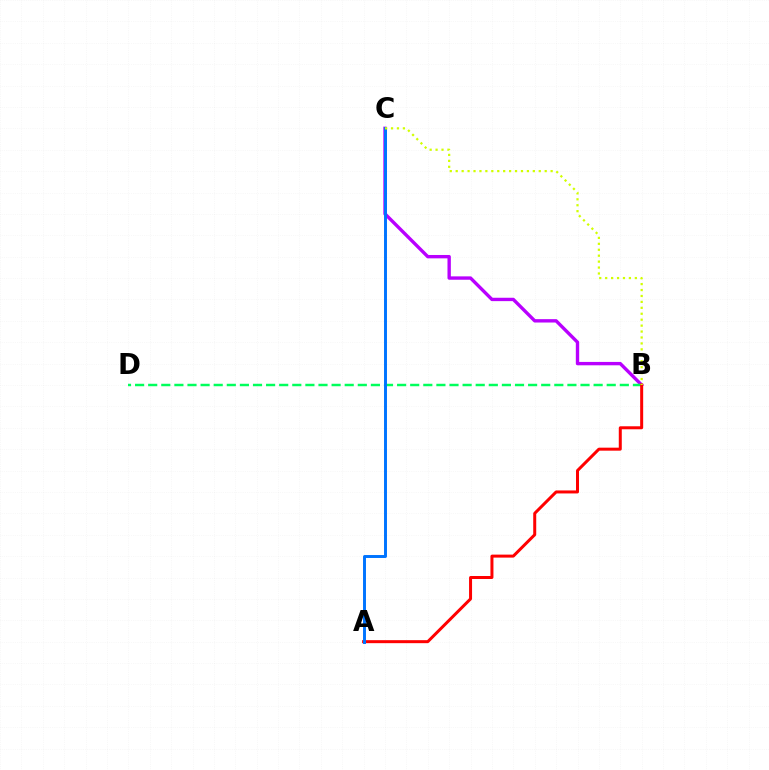{('B', 'C'): [{'color': '#b900ff', 'line_style': 'solid', 'thickness': 2.43}, {'color': '#d1ff00', 'line_style': 'dotted', 'thickness': 1.61}], ('B', 'D'): [{'color': '#00ff5c', 'line_style': 'dashed', 'thickness': 1.78}], ('A', 'B'): [{'color': '#ff0000', 'line_style': 'solid', 'thickness': 2.16}], ('A', 'C'): [{'color': '#0074ff', 'line_style': 'solid', 'thickness': 2.12}]}